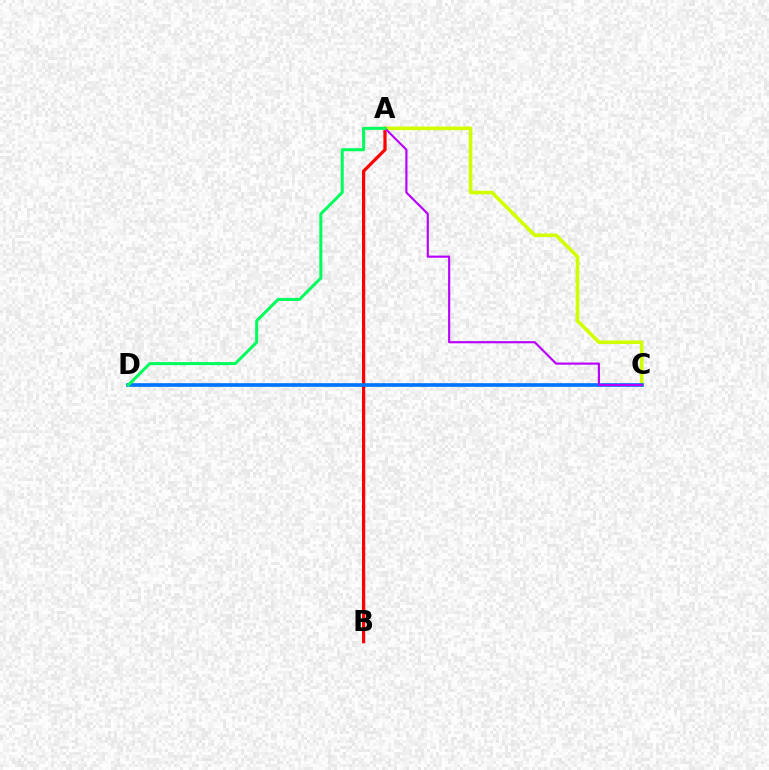{('A', 'B'): [{'color': '#ff0000', 'line_style': 'solid', 'thickness': 2.33}], ('A', 'C'): [{'color': '#d1ff00', 'line_style': 'solid', 'thickness': 2.61}, {'color': '#b900ff', 'line_style': 'solid', 'thickness': 1.55}], ('C', 'D'): [{'color': '#0074ff', 'line_style': 'solid', 'thickness': 2.63}], ('A', 'D'): [{'color': '#00ff5c', 'line_style': 'solid', 'thickness': 2.18}]}